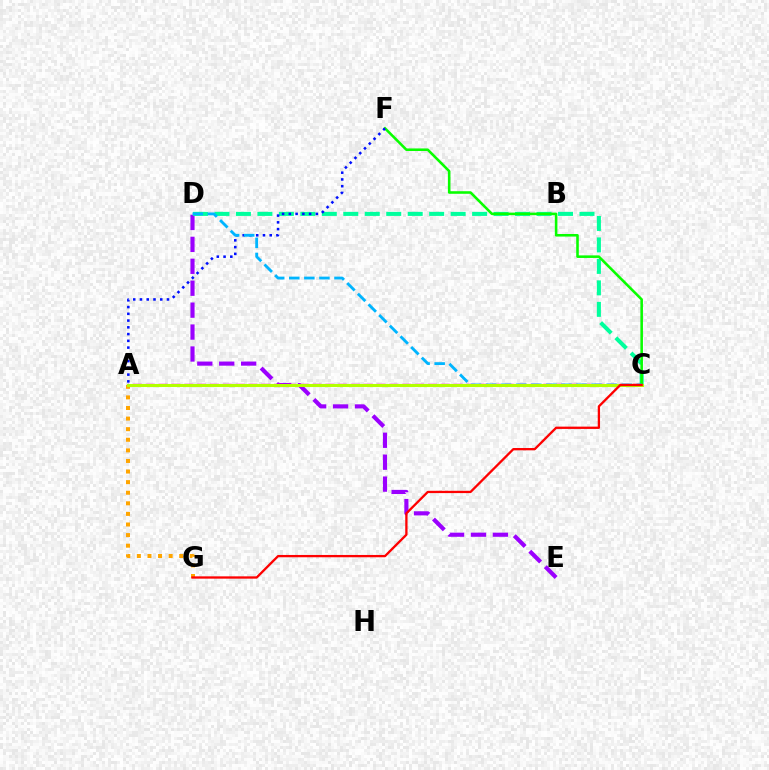{('D', 'E'): [{'color': '#9b00ff', 'line_style': 'dashed', 'thickness': 2.98}], ('A', 'G'): [{'color': '#ffa500', 'line_style': 'dotted', 'thickness': 2.88}], ('C', 'D'): [{'color': '#00ff9d', 'line_style': 'dashed', 'thickness': 2.92}, {'color': '#00b5ff', 'line_style': 'dashed', 'thickness': 2.05}], ('C', 'F'): [{'color': '#08ff00', 'line_style': 'solid', 'thickness': 1.85}], ('A', 'C'): [{'color': '#ff00bd', 'line_style': 'dashed', 'thickness': 1.74}, {'color': '#b3ff00', 'line_style': 'solid', 'thickness': 2.21}], ('A', 'F'): [{'color': '#0010ff', 'line_style': 'dotted', 'thickness': 1.84}], ('C', 'G'): [{'color': '#ff0000', 'line_style': 'solid', 'thickness': 1.66}]}